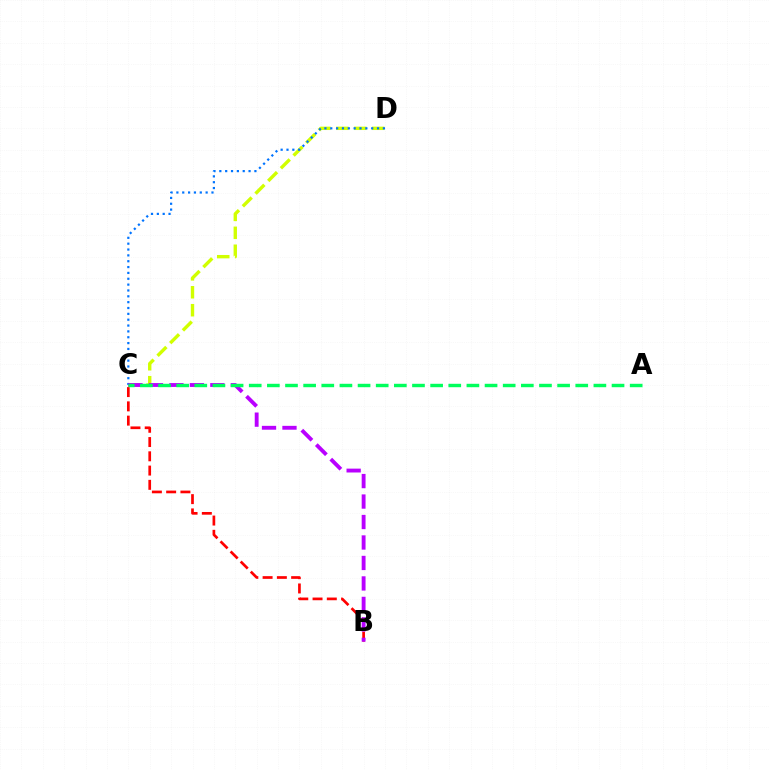{('C', 'D'): [{'color': '#d1ff00', 'line_style': 'dashed', 'thickness': 2.44}, {'color': '#0074ff', 'line_style': 'dotted', 'thickness': 1.59}], ('B', 'C'): [{'color': '#ff0000', 'line_style': 'dashed', 'thickness': 1.94}, {'color': '#b900ff', 'line_style': 'dashed', 'thickness': 2.78}], ('A', 'C'): [{'color': '#00ff5c', 'line_style': 'dashed', 'thickness': 2.46}]}